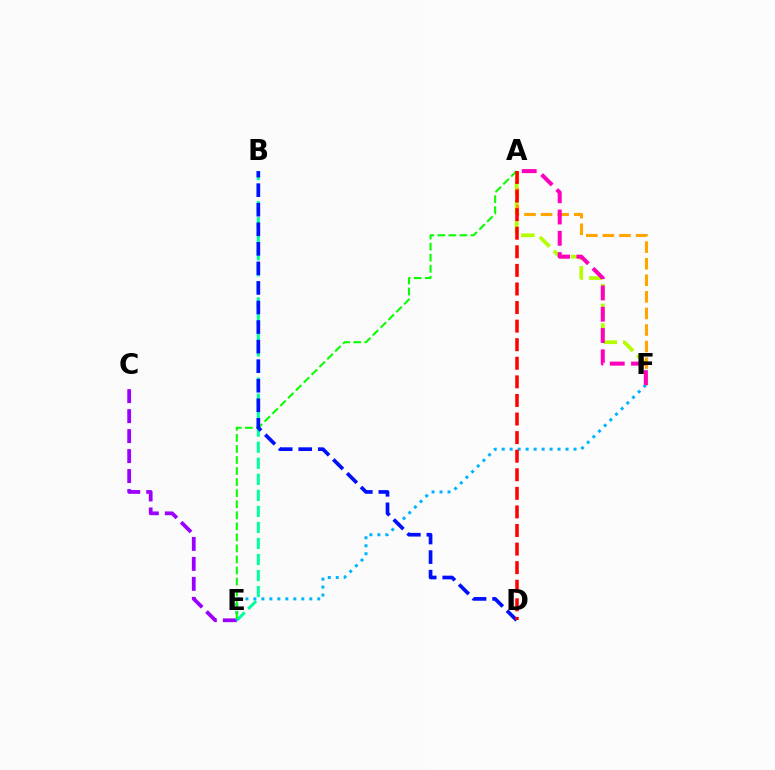{('A', 'F'): [{'color': '#b3ff00', 'line_style': 'dashed', 'thickness': 2.67}, {'color': '#ffa500', 'line_style': 'dashed', 'thickness': 2.25}, {'color': '#ff00bd', 'line_style': 'dashed', 'thickness': 2.89}], ('B', 'E'): [{'color': '#00ff9d', 'line_style': 'dashed', 'thickness': 2.18}], ('C', 'E'): [{'color': '#9b00ff', 'line_style': 'dashed', 'thickness': 2.71}], ('E', 'F'): [{'color': '#00b5ff', 'line_style': 'dotted', 'thickness': 2.17}], ('A', 'E'): [{'color': '#08ff00', 'line_style': 'dashed', 'thickness': 1.5}], ('B', 'D'): [{'color': '#0010ff', 'line_style': 'dashed', 'thickness': 2.66}], ('A', 'D'): [{'color': '#ff0000', 'line_style': 'dashed', 'thickness': 2.52}]}